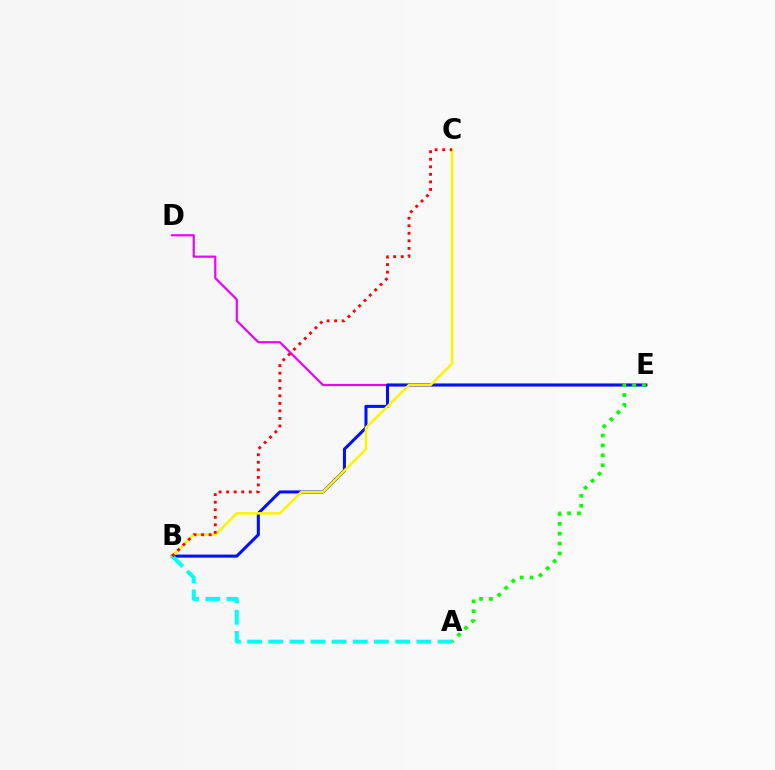{('D', 'E'): [{'color': '#ee00ff', 'line_style': 'solid', 'thickness': 1.58}], ('B', 'E'): [{'color': '#0010ff', 'line_style': 'solid', 'thickness': 2.19}], ('A', 'E'): [{'color': '#08ff00', 'line_style': 'dotted', 'thickness': 2.69}], ('B', 'C'): [{'color': '#fcf500', 'line_style': 'solid', 'thickness': 1.82}, {'color': '#ff0000', 'line_style': 'dotted', 'thickness': 2.05}], ('A', 'B'): [{'color': '#00fff6', 'line_style': 'dashed', 'thickness': 2.87}]}